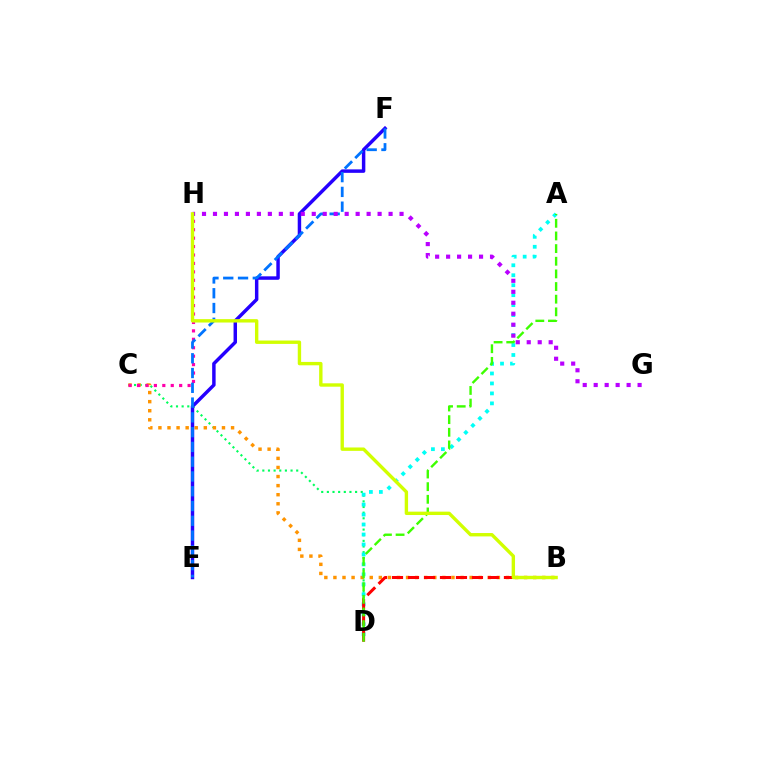{('C', 'D'): [{'color': '#00ff5c', 'line_style': 'dotted', 'thickness': 1.53}], ('B', 'C'): [{'color': '#ff9400', 'line_style': 'dotted', 'thickness': 2.47}], ('C', 'H'): [{'color': '#ff00ac', 'line_style': 'dotted', 'thickness': 2.29}], ('A', 'D'): [{'color': '#00fff6', 'line_style': 'dotted', 'thickness': 2.71}, {'color': '#3dff00', 'line_style': 'dashed', 'thickness': 1.72}], ('B', 'D'): [{'color': '#ff0000', 'line_style': 'dashed', 'thickness': 2.17}], ('E', 'F'): [{'color': '#2500ff', 'line_style': 'solid', 'thickness': 2.49}, {'color': '#0074ff', 'line_style': 'dashed', 'thickness': 2.01}], ('G', 'H'): [{'color': '#b900ff', 'line_style': 'dotted', 'thickness': 2.98}], ('B', 'H'): [{'color': '#d1ff00', 'line_style': 'solid', 'thickness': 2.43}]}